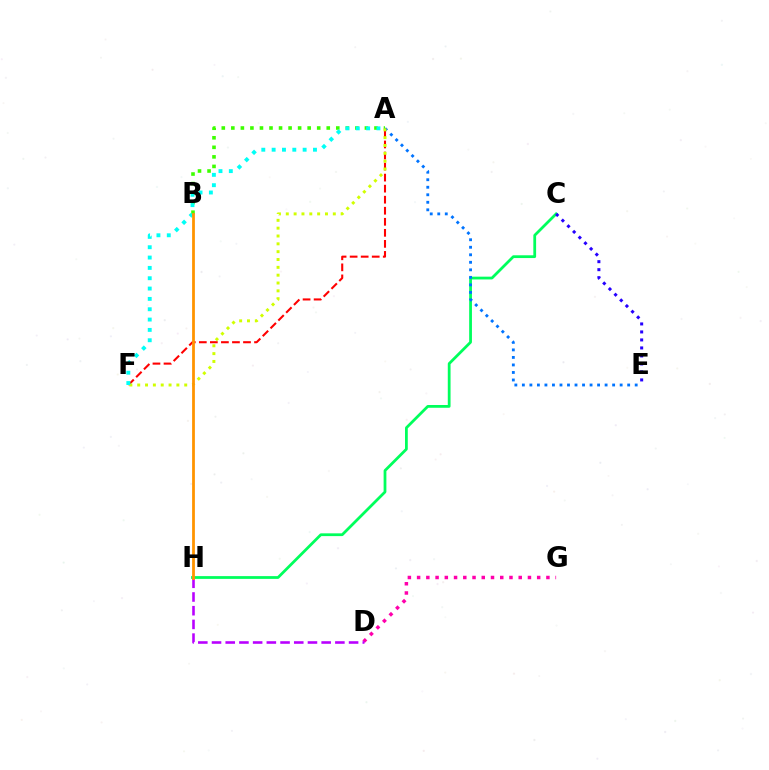{('C', 'H'): [{'color': '#00ff5c', 'line_style': 'solid', 'thickness': 2.0}], ('A', 'F'): [{'color': '#ff0000', 'line_style': 'dashed', 'thickness': 1.5}, {'color': '#d1ff00', 'line_style': 'dotted', 'thickness': 2.13}, {'color': '#00fff6', 'line_style': 'dotted', 'thickness': 2.81}], ('A', 'B'): [{'color': '#3dff00', 'line_style': 'dotted', 'thickness': 2.59}], ('D', 'G'): [{'color': '#ff00ac', 'line_style': 'dotted', 'thickness': 2.51}], ('A', 'E'): [{'color': '#0074ff', 'line_style': 'dotted', 'thickness': 2.04}], ('C', 'E'): [{'color': '#2500ff', 'line_style': 'dotted', 'thickness': 2.17}], ('D', 'H'): [{'color': '#b900ff', 'line_style': 'dashed', 'thickness': 1.86}], ('B', 'H'): [{'color': '#ff9400', 'line_style': 'solid', 'thickness': 2.0}]}